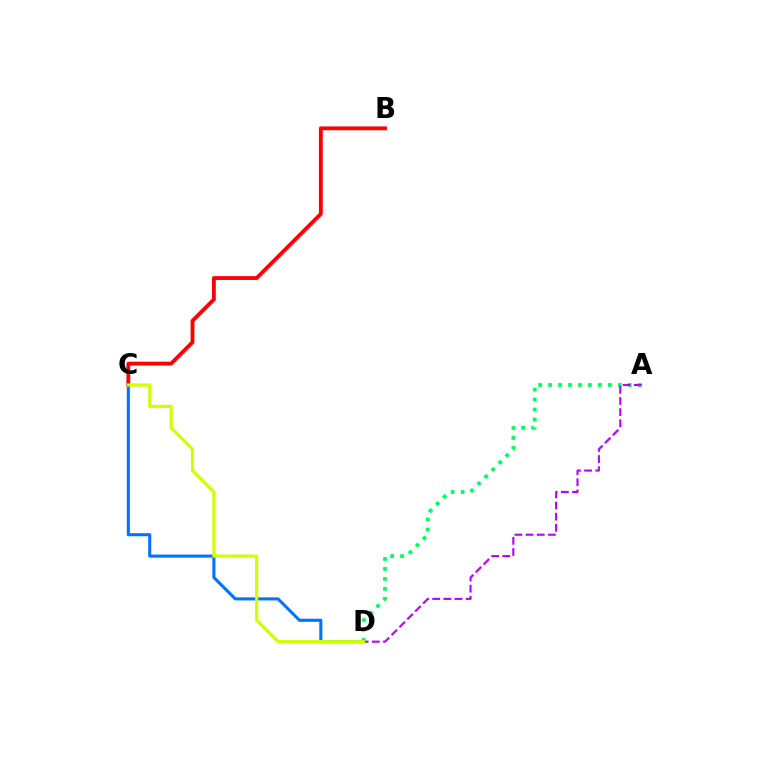{('B', 'C'): [{'color': '#ff0000', 'line_style': 'solid', 'thickness': 2.76}], ('C', 'D'): [{'color': '#0074ff', 'line_style': 'solid', 'thickness': 2.22}, {'color': '#d1ff00', 'line_style': 'solid', 'thickness': 2.29}], ('A', 'D'): [{'color': '#00ff5c', 'line_style': 'dotted', 'thickness': 2.71}, {'color': '#b900ff', 'line_style': 'dashed', 'thickness': 1.52}]}